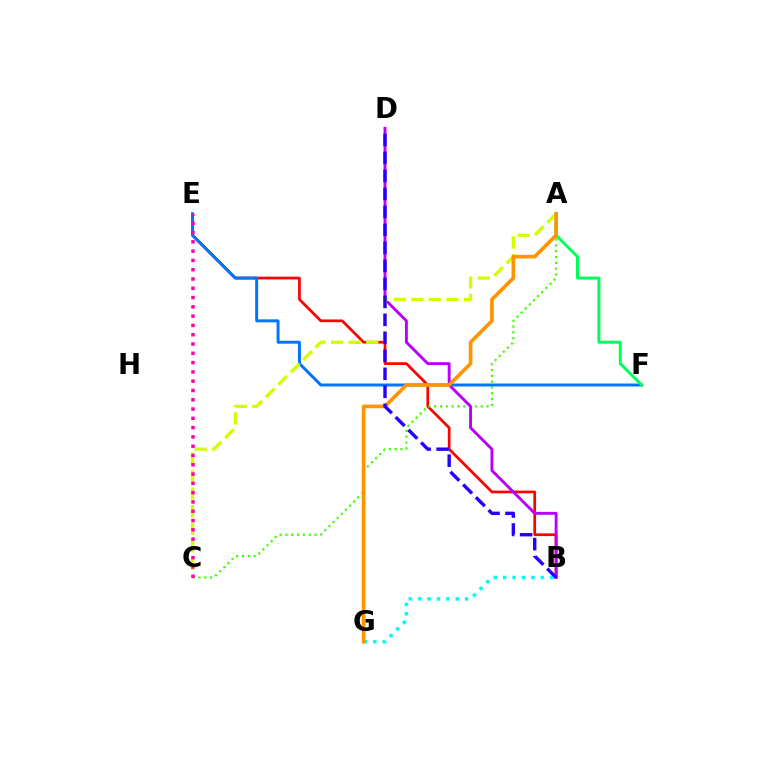{('B', 'E'): [{'color': '#ff0000', 'line_style': 'solid', 'thickness': 1.96}], ('A', 'C'): [{'color': '#3dff00', 'line_style': 'dotted', 'thickness': 1.58}, {'color': '#d1ff00', 'line_style': 'dashed', 'thickness': 2.39}], ('E', 'F'): [{'color': '#0074ff', 'line_style': 'solid', 'thickness': 2.13}], ('B', 'G'): [{'color': '#00fff6', 'line_style': 'dotted', 'thickness': 2.55}], ('B', 'D'): [{'color': '#b900ff', 'line_style': 'solid', 'thickness': 2.08}, {'color': '#2500ff', 'line_style': 'dashed', 'thickness': 2.44}], ('A', 'F'): [{'color': '#00ff5c', 'line_style': 'solid', 'thickness': 2.15}], ('A', 'G'): [{'color': '#ff9400', 'line_style': 'solid', 'thickness': 2.63}], ('C', 'E'): [{'color': '#ff00ac', 'line_style': 'dotted', 'thickness': 2.52}]}